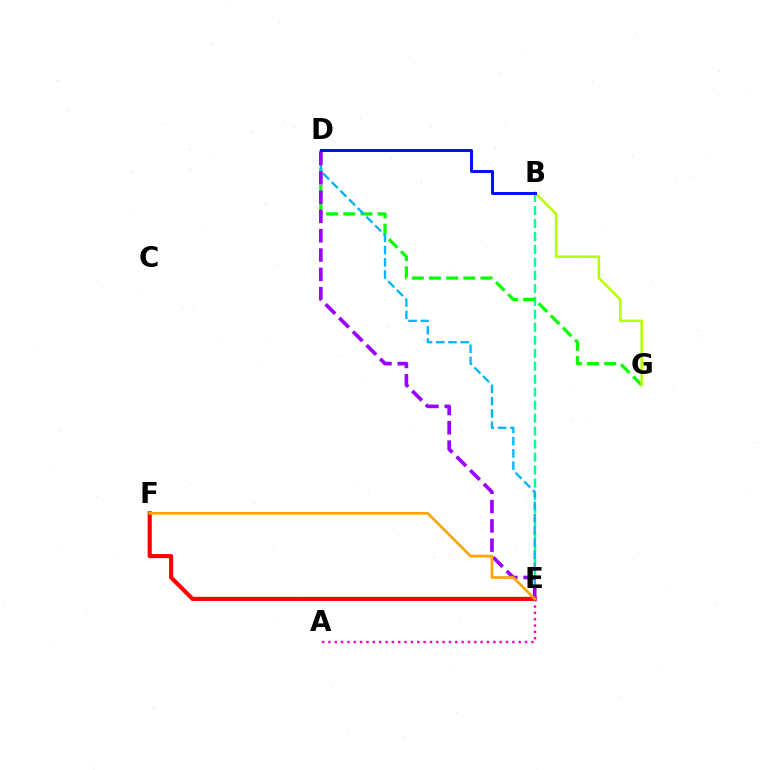{('B', 'E'): [{'color': '#00ff9d', 'line_style': 'dashed', 'thickness': 1.76}], ('E', 'F'): [{'color': '#ff0000', 'line_style': 'solid', 'thickness': 2.97}, {'color': '#ffa500', 'line_style': 'solid', 'thickness': 1.92}], ('D', 'G'): [{'color': '#08ff00', 'line_style': 'dashed', 'thickness': 2.33}], ('D', 'E'): [{'color': '#00b5ff', 'line_style': 'dashed', 'thickness': 1.67}, {'color': '#9b00ff', 'line_style': 'dashed', 'thickness': 2.62}], ('A', 'E'): [{'color': '#ff00bd', 'line_style': 'dotted', 'thickness': 1.72}], ('B', 'G'): [{'color': '#b3ff00', 'line_style': 'solid', 'thickness': 1.8}], ('B', 'D'): [{'color': '#0010ff', 'line_style': 'solid', 'thickness': 2.15}]}